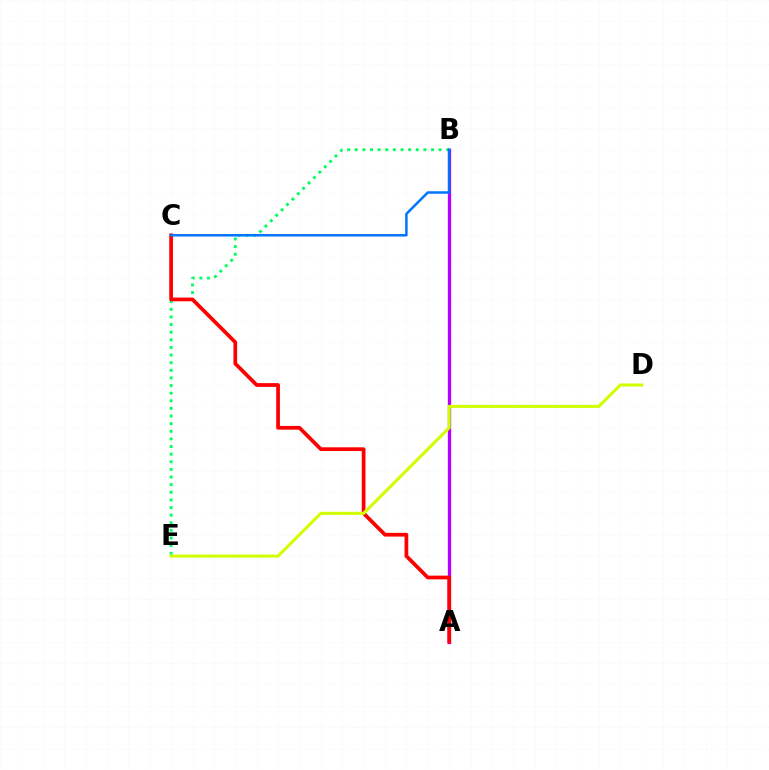{('B', 'E'): [{'color': '#00ff5c', 'line_style': 'dotted', 'thickness': 2.07}], ('A', 'B'): [{'color': '#b900ff', 'line_style': 'solid', 'thickness': 2.4}], ('A', 'C'): [{'color': '#ff0000', 'line_style': 'solid', 'thickness': 2.69}], ('B', 'C'): [{'color': '#0074ff', 'line_style': 'solid', 'thickness': 1.79}], ('D', 'E'): [{'color': '#d1ff00', 'line_style': 'solid', 'thickness': 2.22}]}